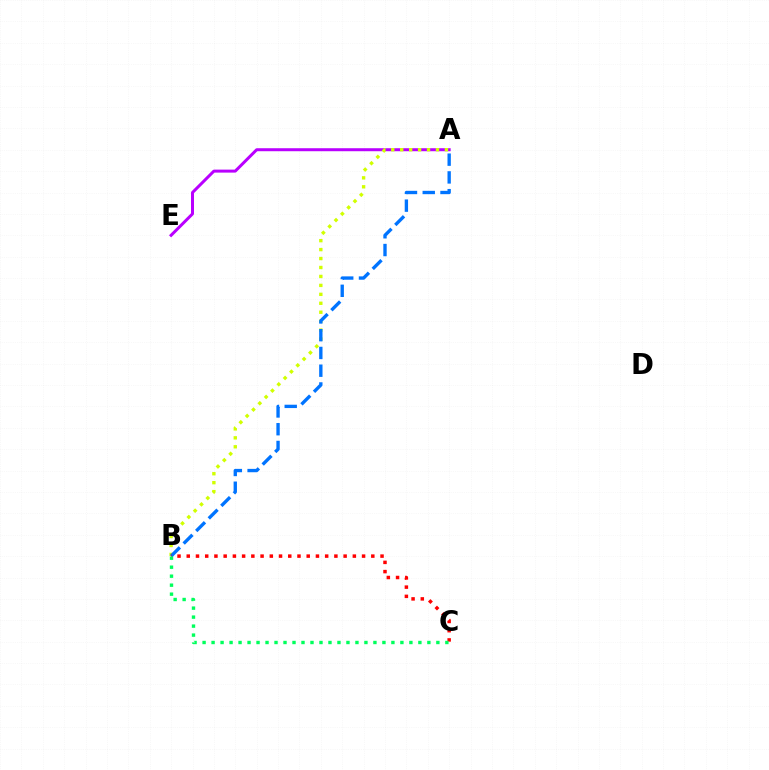{('A', 'E'): [{'color': '#b900ff', 'line_style': 'solid', 'thickness': 2.16}], ('A', 'B'): [{'color': '#d1ff00', 'line_style': 'dotted', 'thickness': 2.43}, {'color': '#0074ff', 'line_style': 'dashed', 'thickness': 2.41}], ('B', 'C'): [{'color': '#ff0000', 'line_style': 'dotted', 'thickness': 2.51}, {'color': '#00ff5c', 'line_style': 'dotted', 'thickness': 2.44}]}